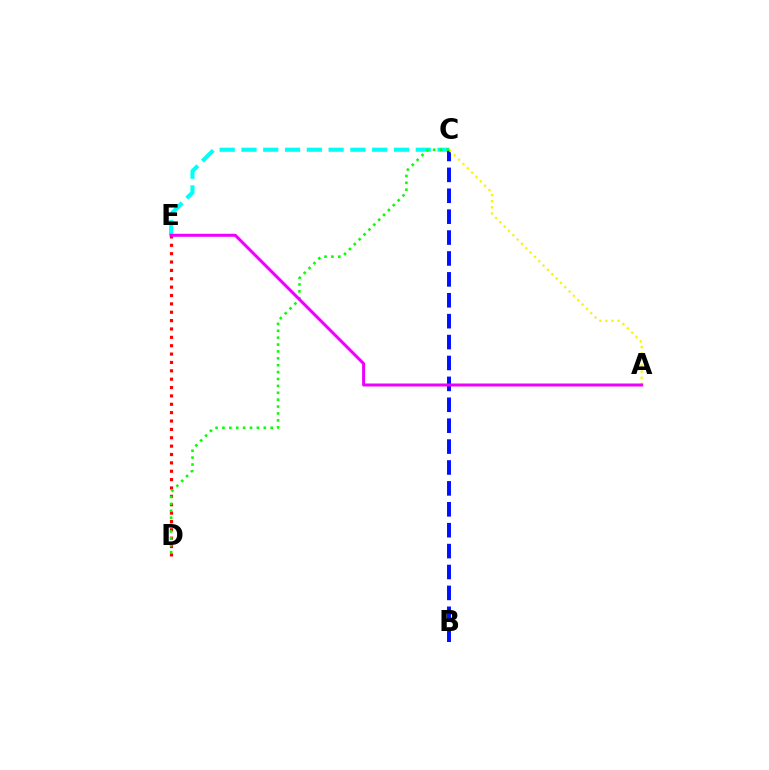{('C', 'E'): [{'color': '#00fff6', 'line_style': 'dashed', 'thickness': 2.96}], ('D', 'E'): [{'color': '#ff0000', 'line_style': 'dotted', 'thickness': 2.27}], ('B', 'C'): [{'color': '#0010ff', 'line_style': 'dashed', 'thickness': 2.84}], ('C', 'D'): [{'color': '#08ff00', 'line_style': 'dotted', 'thickness': 1.87}], ('A', 'C'): [{'color': '#fcf500', 'line_style': 'dotted', 'thickness': 1.66}], ('A', 'E'): [{'color': '#ee00ff', 'line_style': 'solid', 'thickness': 2.17}]}